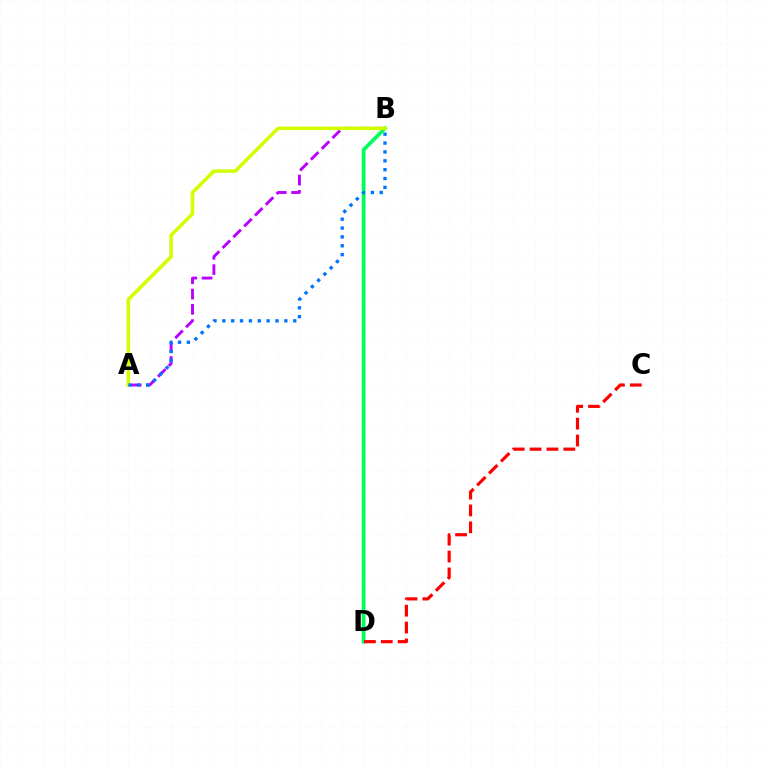{('A', 'B'): [{'color': '#b900ff', 'line_style': 'dashed', 'thickness': 2.08}, {'color': '#d1ff00', 'line_style': 'solid', 'thickness': 2.55}, {'color': '#0074ff', 'line_style': 'dotted', 'thickness': 2.41}], ('B', 'D'): [{'color': '#00ff5c', 'line_style': 'solid', 'thickness': 2.68}], ('C', 'D'): [{'color': '#ff0000', 'line_style': 'dashed', 'thickness': 2.29}]}